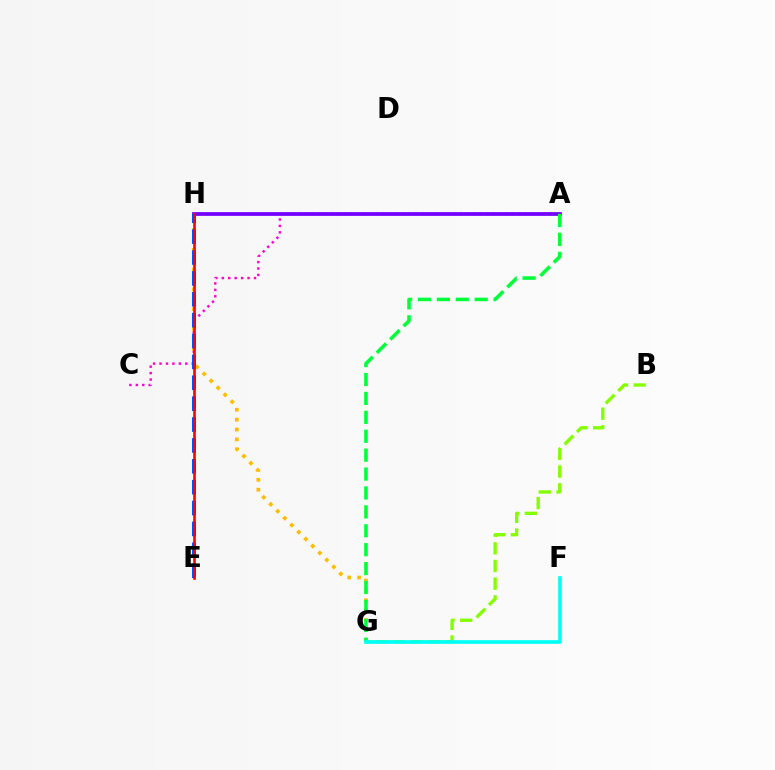{('A', 'C'): [{'color': '#ff00cf', 'line_style': 'dotted', 'thickness': 1.75}], ('A', 'H'): [{'color': '#7200ff', 'line_style': 'solid', 'thickness': 2.7}], ('B', 'G'): [{'color': '#84ff00', 'line_style': 'dashed', 'thickness': 2.4}], ('G', 'H'): [{'color': '#ffbd00', 'line_style': 'dotted', 'thickness': 2.68}], ('A', 'G'): [{'color': '#00ff39', 'line_style': 'dashed', 'thickness': 2.57}], ('E', 'H'): [{'color': '#004bff', 'line_style': 'dashed', 'thickness': 2.84}, {'color': '#ff0000', 'line_style': 'solid', 'thickness': 1.88}], ('F', 'G'): [{'color': '#00fff6', 'line_style': 'solid', 'thickness': 2.62}]}